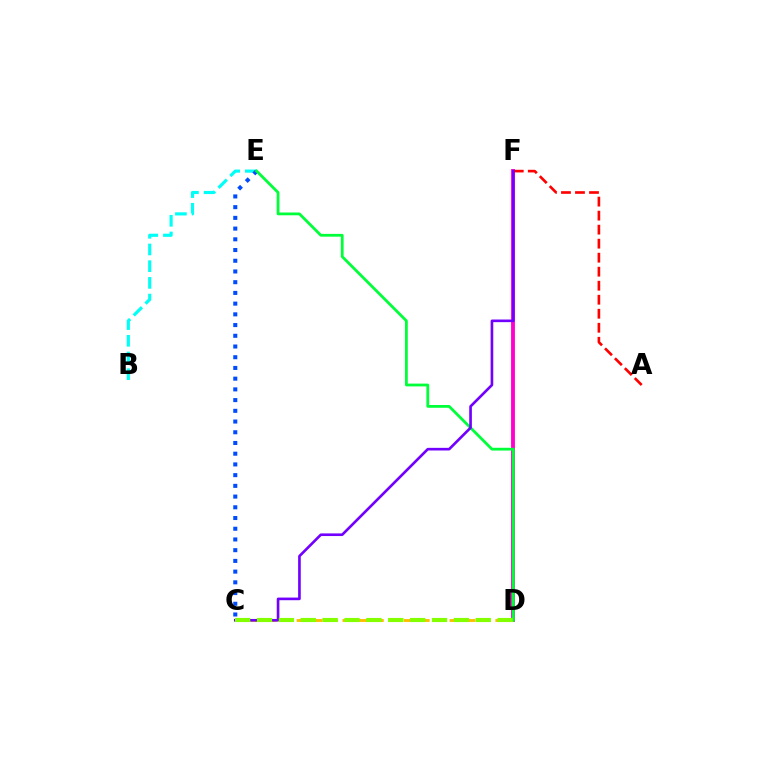{('D', 'F'): [{'color': '#ff00cf', 'line_style': 'solid', 'thickness': 2.77}], ('A', 'F'): [{'color': '#ff0000', 'line_style': 'dashed', 'thickness': 1.9}], ('C', 'D'): [{'color': '#ffbd00', 'line_style': 'dashed', 'thickness': 2.08}, {'color': '#84ff00', 'line_style': 'dashed', 'thickness': 2.97}], ('B', 'E'): [{'color': '#00fff6', 'line_style': 'dashed', 'thickness': 2.27}], ('C', 'E'): [{'color': '#004bff', 'line_style': 'dotted', 'thickness': 2.91}], ('D', 'E'): [{'color': '#00ff39', 'line_style': 'solid', 'thickness': 2.0}], ('C', 'F'): [{'color': '#7200ff', 'line_style': 'solid', 'thickness': 1.9}]}